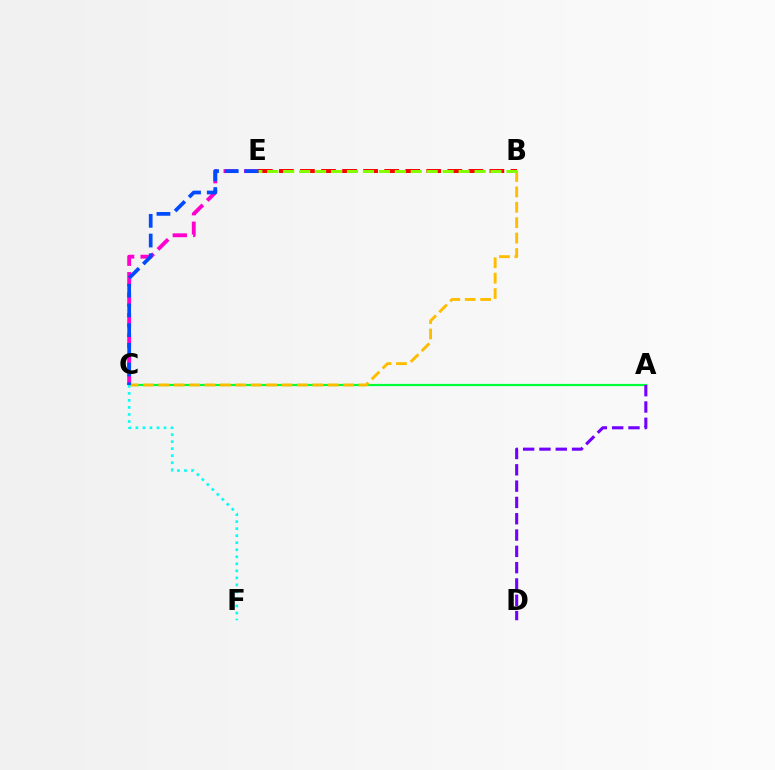{('A', 'C'): [{'color': '#00ff39', 'line_style': 'solid', 'thickness': 1.57}], ('B', 'C'): [{'color': '#ffbd00', 'line_style': 'dashed', 'thickness': 2.09}], ('C', 'F'): [{'color': '#00fff6', 'line_style': 'dotted', 'thickness': 1.91}], ('C', 'E'): [{'color': '#ff00cf', 'line_style': 'dashed', 'thickness': 2.78}, {'color': '#004bff', 'line_style': 'dashed', 'thickness': 2.68}], ('B', 'E'): [{'color': '#ff0000', 'line_style': 'dashed', 'thickness': 2.86}, {'color': '#84ff00', 'line_style': 'dashed', 'thickness': 2.17}], ('A', 'D'): [{'color': '#7200ff', 'line_style': 'dashed', 'thickness': 2.22}]}